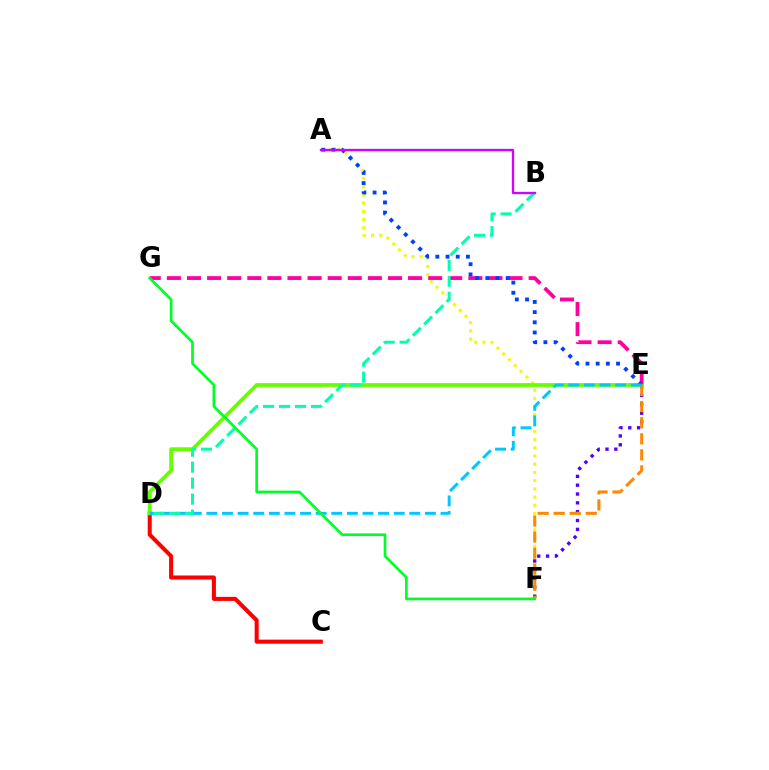{('C', 'D'): [{'color': '#ff0000', 'line_style': 'solid', 'thickness': 2.92}], ('A', 'F'): [{'color': '#eeff00', 'line_style': 'dotted', 'thickness': 2.23}], ('E', 'F'): [{'color': '#4f00ff', 'line_style': 'dotted', 'thickness': 2.4}, {'color': '#ff8800', 'line_style': 'dashed', 'thickness': 2.18}], ('E', 'G'): [{'color': '#ff00a0', 'line_style': 'dashed', 'thickness': 2.73}], ('D', 'E'): [{'color': '#66ff00', 'line_style': 'solid', 'thickness': 2.71}, {'color': '#00c7ff', 'line_style': 'dashed', 'thickness': 2.12}], ('A', 'E'): [{'color': '#003fff', 'line_style': 'dotted', 'thickness': 2.77}], ('B', 'D'): [{'color': '#00ffaf', 'line_style': 'dashed', 'thickness': 2.17}], ('A', 'B'): [{'color': '#d600ff', 'line_style': 'solid', 'thickness': 1.67}], ('F', 'G'): [{'color': '#00ff27', 'line_style': 'solid', 'thickness': 1.93}]}